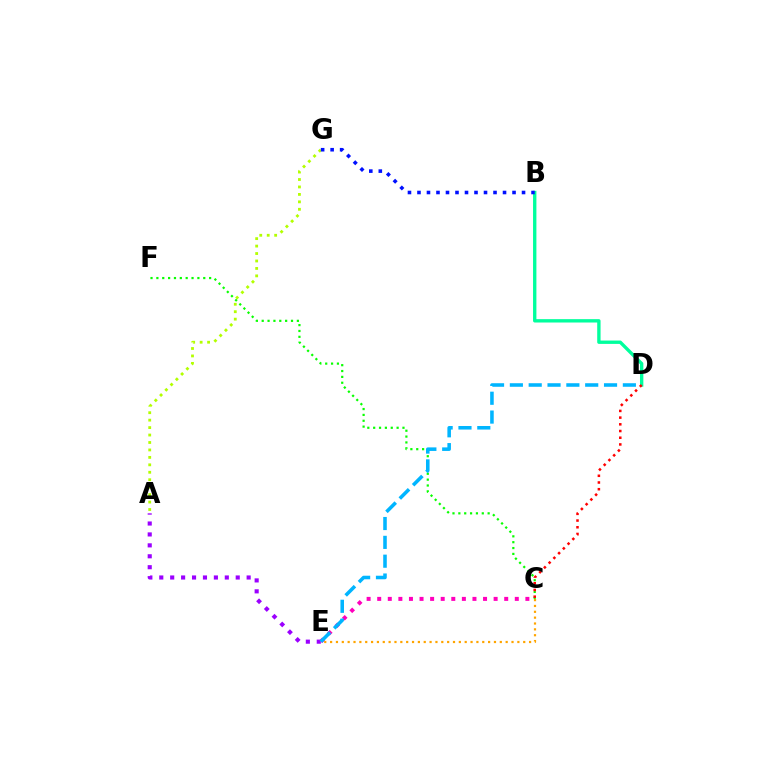{('A', 'E'): [{'color': '#9b00ff', 'line_style': 'dotted', 'thickness': 2.97}], ('A', 'G'): [{'color': '#b3ff00', 'line_style': 'dotted', 'thickness': 2.02}], ('C', 'E'): [{'color': '#ffa500', 'line_style': 'dotted', 'thickness': 1.59}, {'color': '#ff00bd', 'line_style': 'dotted', 'thickness': 2.88}], ('B', 'D'): [{'color': '#00ff9d', 'line_style': 'solid', 'thickness': 2.42}], ('C', 'F'): [{'color': '#08ff00', 'line_style': 'dotted', 'thickness': 1.59}], ('C', 'D'): [{'color': '#ff0000', 'line_style': 'dotted', 'thickness': 1.82}], ('B', 'G'): [{'color': '#0010ff', 'line_style': 'dotted', 'thickness': 2.58}], ('D', 'E'): [{'color': '#00b5ff', 'line_style': 'dashed', 'thickness': 2.56}]}